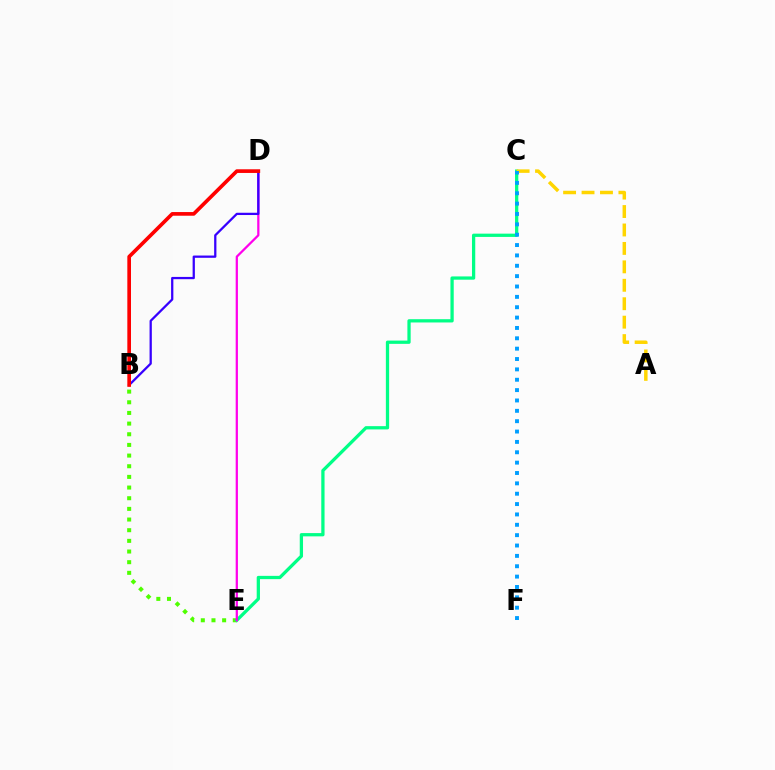{('B', 'E'): [{'color': '#4fff00', 'line_style': 'dotted', 'thickness': 2.9}], ('C', 'E'): [{'color': '#00ff86', 'line_style': 'solid', 'thickness': 2.35}], ('D', 'E'): [{'color': '#ff00ed', 'line_style': 'solid', 'thickness': 1.62}], ('B', 'D'): [{'color': '#3700ff', 'line_style': 'solid', 'thickness': 1.63}, {'color': '#ff0000', 'line_style': 'solid', 'thickness': 2.64}], ('A', 'C'): [{'color': '#ffd500', 'line_style': 'dashed', 'thickness': 2.5}], ('C', 'F'): [{'color': '#009eff', 'line_style': 'dotted', 'thickness': 2.82}]}